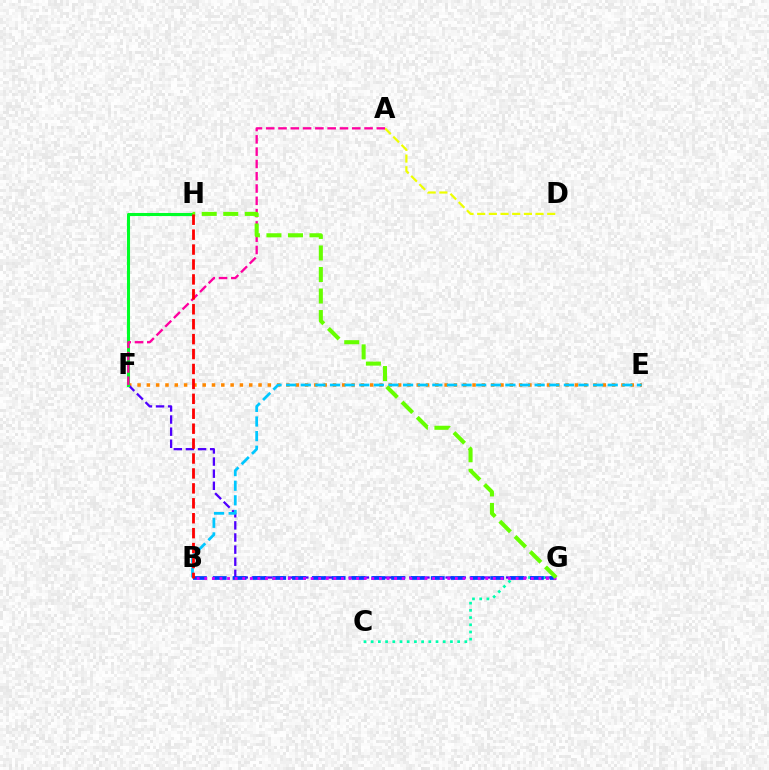{('A', 'D'): [{'color': '#eeff00', 'line_style': 'dashed', 'thickness': 1.59}], ('E', 'F'): [{'color': '#ff8800', 'line_style': 'dotted', 'thickness': 2.53}], ('F', 'G'): [{'color': '#4f00ff', 'line_style': 'dashed', 'thickness': 1.65}], ('C', 'G'): [{'color': '#00ffaf', 'line_style': 'dotted', 'thickness': 1.96}], ('B', 'G'): [{'color': '#003fff', 'line_style': 'dashed', 'thickness': 2.69}, {'color': '#d600ff', 'line_style': 'dotted', 'thickness': 2.06}], ('F', 'H'): [{'color': '#00ff27', 'line_style': 'solid', 'thickness': 2.21}], ('B', 'E'): [{'color': '#00c7ff', 'line_style': 'dashed', 'thickness': 1.99}], ('A', 'F'): [{'color': '#ff00a0', 'line_style': 'dashed', 'thickness': 1.67}], ('G', 'H'): [{'color': '#66ff00', 'line_style': 'dashed', 'thickness': 2.92}], ('B', 'H'): [{'color': '#ff0000', 'line_style': 'dashed', 'thickness': 2.03}]}